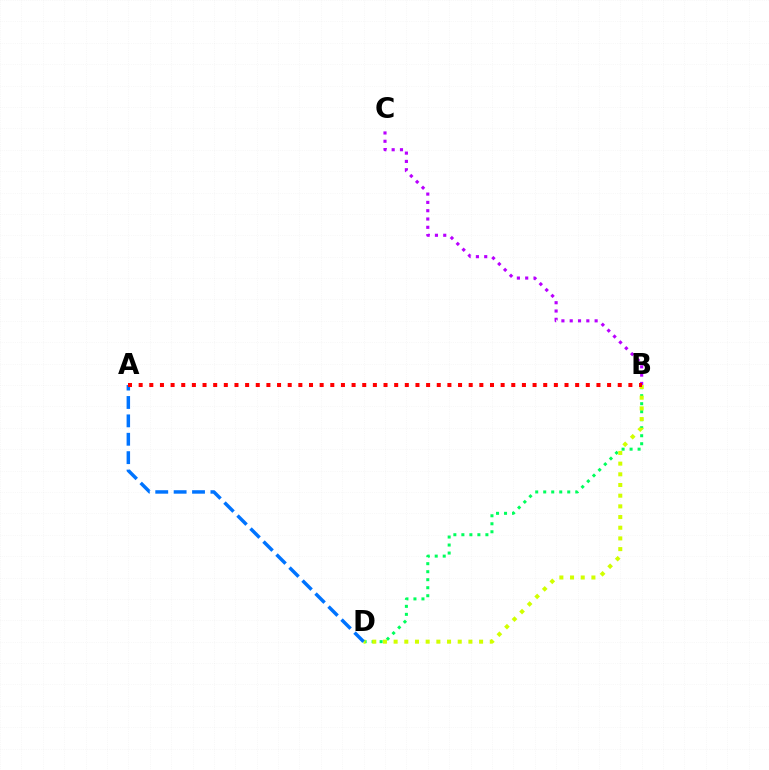{('B', 'D'): [{'color': '#00ff5c', 'line_style': 'dotted', 'thickness': 2.18}, {'color': '#d1ff00', 'line_style': 'dotted', 'thickness': 2.9}], ('B', 'C'): [{'color': '#b900ff', 'line_style': 'dotted', 'thickness': 2.26}], ('A', 'D'): [{'color': '#0074ff', 'line_style': 'dashed', 'thickness': 2.5}], ('A', 'B'): [{'color': '#ff0000', 'line_style': 'dotted', 'thickness': 2.89}]}